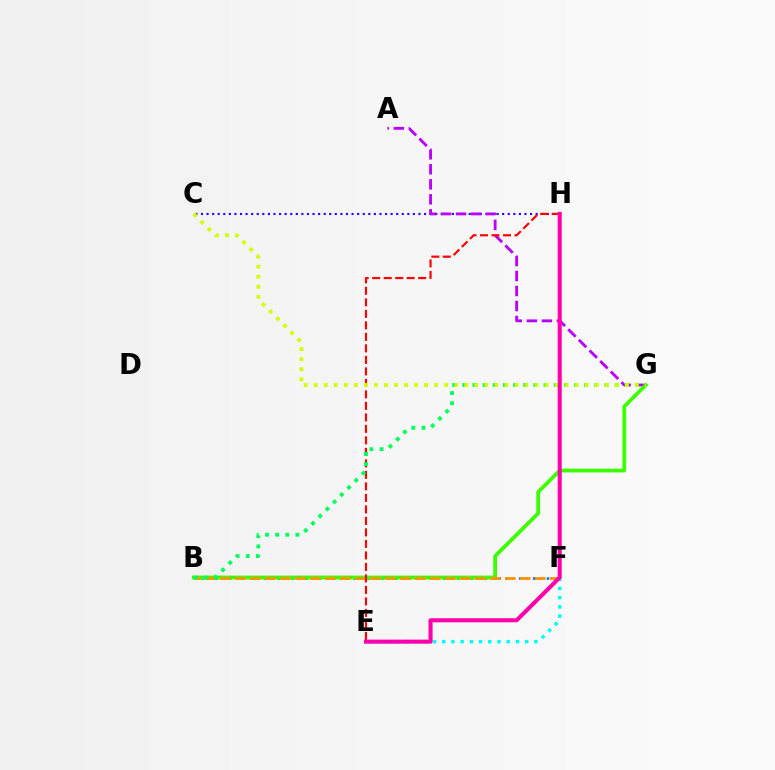{('C', 'H'): [{'color': '#2500ff', 'line_style': 'dotted', 'thickness': 1.52}], ('A', 'G'): [{'color': '#b900ff', 'line_style': 'dashed', 'thickness': 2.04}], ('B', 'F'): [{'color': '#0074ff', 'line_style': 'dotted', 'thickness': 1.88}, {'color': '#ff9400', 'line_style': 'dashed', 'thickness': 2.04}], ('B', 'G'): [{'color': '#3dff00', 'line_style': 'solid', 'thickness': 2.72}, {'color': '#00ff5c', 'line_style': 'dotted', 'thickness': 2.76}], ('E', 'H'): [{'color': '#ff0000', 'line_style': 'dashed', 'thickness': 1.56}, {'color': '#ff00ac', 'line_style': 'solid', 'thickness': 2.92}], ('E', 'F'): [{'color': '#00fff6', 'line_style': 'dotted', 'thickness': 2.5}], ('C', 'G'): [{'color': '#d1ff00', 'line_style': 'dotted', 'thickness': 2.73}]}